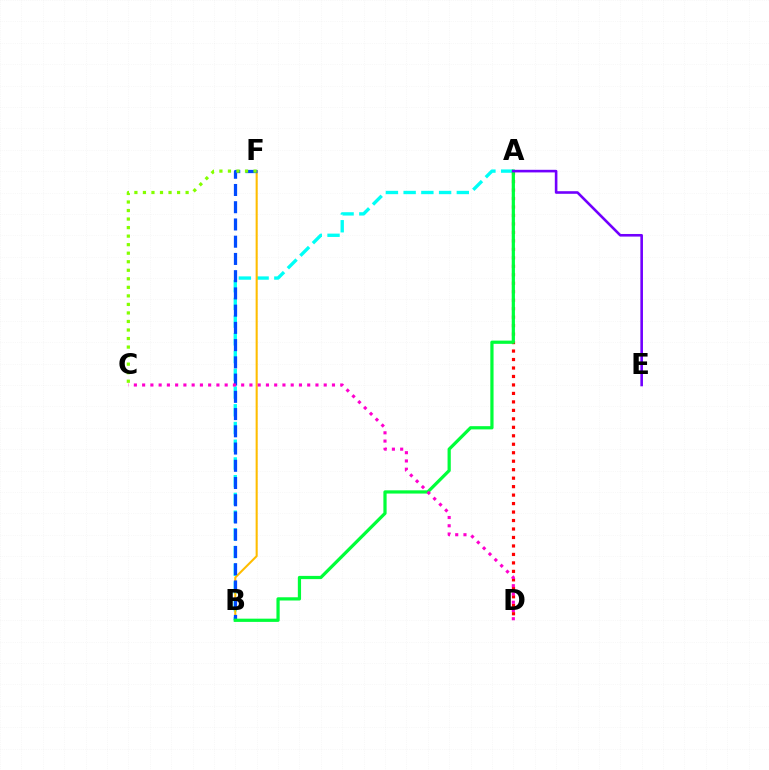{('A', 'B'): [{'color': '#00fff6', 'line_style': 'dashed', 'thickness': 2.41}, {'color': '#00ff39', 'line_style': 'solid', 'thickness': 2.32}], ('B', 'F'): [{'color': '#ffbd00', 'line_style': 'solid', 'thickness': 1.5}, {'color': '#004bff', 'line_style': 'dashed', 'thickness': 2.34}], ('A', 'D'): [{'color': '#ff0000', 'line_style': 'dotted', 'thickness': 2.3}], ('C', 'F'): [{'color': '#84ff00', 'line_style': 'dotted', 'thickness': 2.32}], ('A', 'E'): [{'color': '#7200ff', 'line_style': 'solid', 'thickness': 1.88}], ('C', 'D'): [{'color': '#ff00cf', 'line_style': 'dotted', 'thickness': 2.24}]}